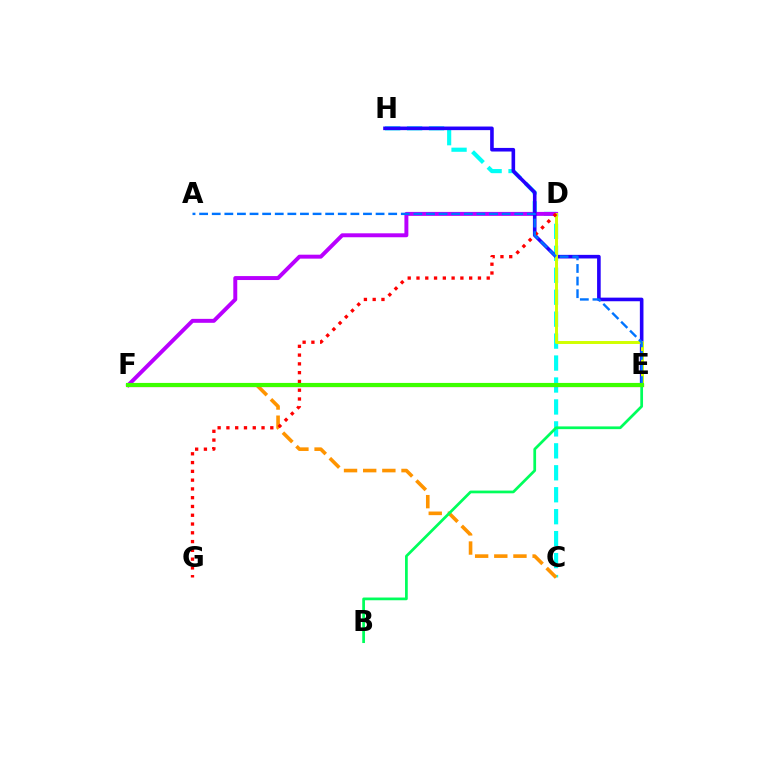{('C', 'H'): [{'color': '#00fff6', 'line_style': 'dashed', 'thickness': 2.98}], ('C', 'F'): [{'color': '#ff9400', 'line_style': 'dashed', 'thickness': 2.6}], ('E', 'F'): [{'color': '#ff00ac', 'line_style': 'solid', 'thickness': 2.3}, {'color': '#3dff00', 'line_style': 'solid', 'thickness': 2.99}], ('B', 'E'): [{'color': '#00ff5c', 'line_style': 'solid', 'thickness': 1.97}], ('D', 'F'): [{'color': '#b900ff', 'line_style': 'solid', 'thickness': 2.84}], ('E', 'H'): [{'color': '#2500ff', 'line_style': 'solid', 'thickness': 2.6}], ('D', 'E'): [{'color': '#d1ff00', 'line_style': 'solid', 'thickness': 2.13}], ('D', 'G'): [{'color': '#ff0000', 'line_style': 'dotted', 'thickness': 2.39}], ('A', 'E'): [{'color': '#0074ff', 'line_style': 'dashed', 'thickness': 1.71}]}